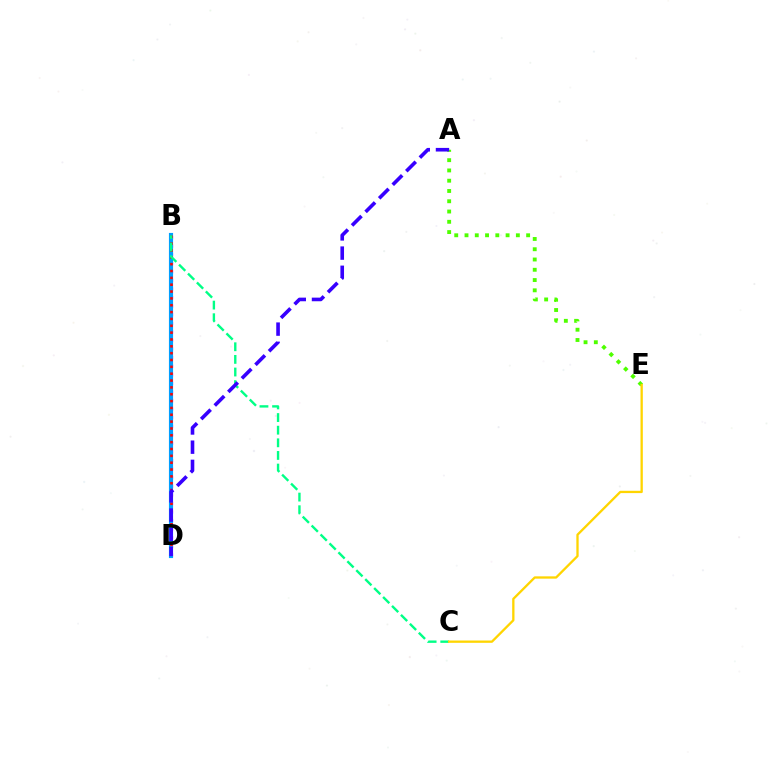{('B', 'D'): [{'color': '#ff00ed', 'line_style': 'dotted', 'thickness': 2.33}, {'color': '#009eff', 'line_style': 'solid', 'thickness': 2.98}, {'color': '#ff0000', 'line_style': 'dotted', 'thickness': 1.86}], ('B', 'C'): [{'color': '#00ff86', 'line_style': 'dashed', 'thickness': 1.72}], ('A', 'E'): [{'color': '#4fff00', 'line_style': 'dotted', 'thickness': 2.79}], ('C', 'E'): [{'color': '#ffd500', 'line_style': 'solid', 'thickness': 1.66}], ('A', 'D'): [{'color': '#3700ff', 'line_style': 'dashed', 'thickness': 2.61}]}